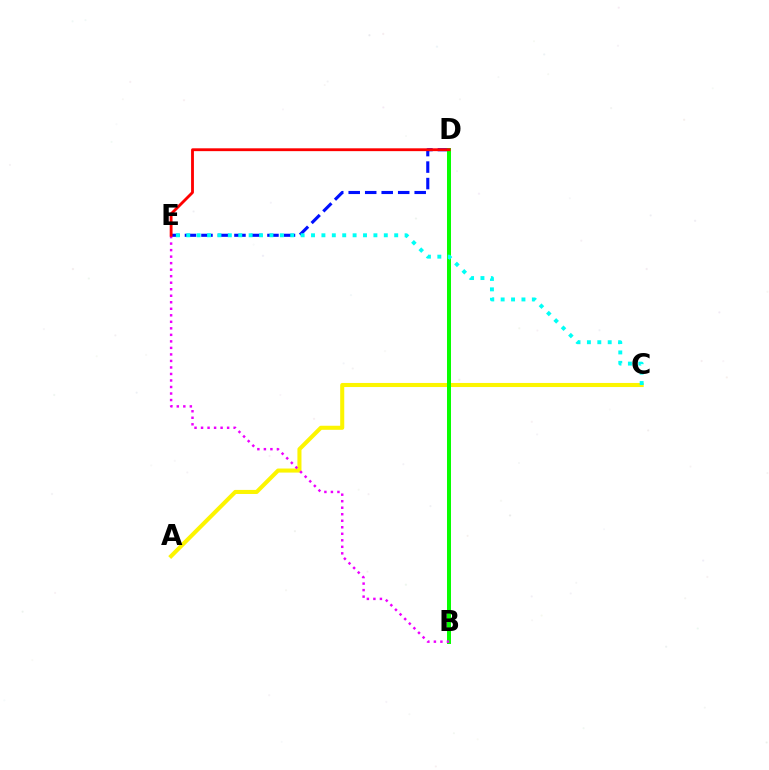{('A', 'C'): [{'color': '#fcf500', 'line_style': 'solid', 'thickness': 2.93}], ('D', 'E'): [{'color': '#0010ff', 'line_style': 'dashed', 'thickness': 2.24}, {'color': '#ff0000', 'line_style': 'solid', 'thickness': 2.04}], ('B', 'D'): [{'color': '#08ff00', 'line_style': 'solid', 'thickness': 2.87}], ('B', 'E'): [{'color': '#ee00ff', 'line_style': 'dotted', 'thickness': 1.77}], ('C', 'E'): [{'color': '#00fff6', 'line_style': 'dotted', 'thickness': 2.82}]}